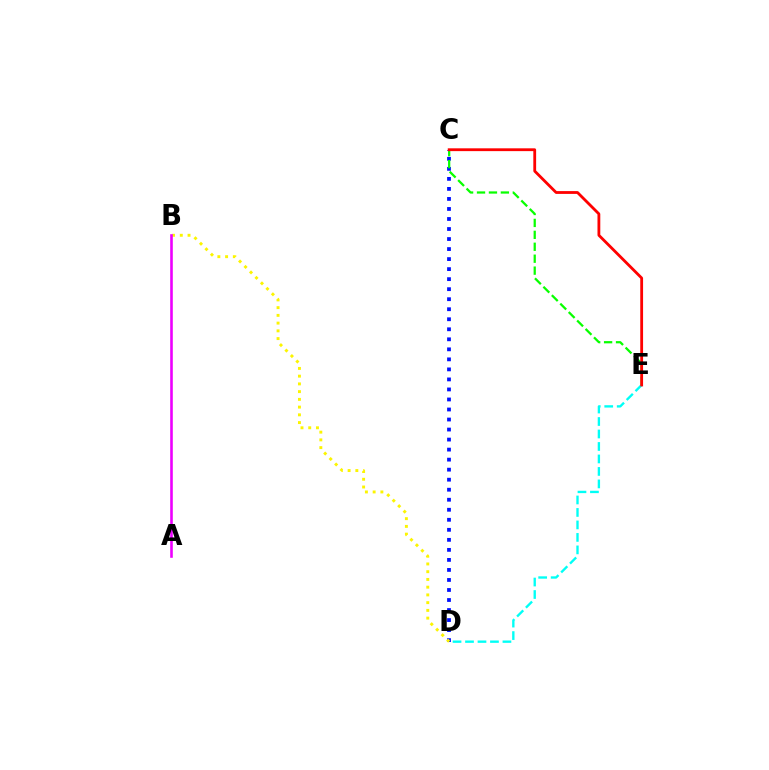{('C', 'D'): [{'color': '#0010ff', 'line_style': 'dotted', 'thickness': 2.72}], ('D', 'E'): [{'color': '#00fff6', 'line_style': 'dashed', 'thickness': 1.7}], ('C', 'E'): [{'color': '#08ff00', 'line_style': 'dashed', 'thickness': 1.62}, {'color': '#ff0000', 'line_style': 'solid', 'thickness': 2.02}], ('B', 'D'): [{'color': '#fcf500', 'line_style': 'dotted', 'thickness': 2.1}], ('A', 'B'): [{'color': '#ee00ff', 'line_style': 'solid', 'thickness': 1.88}]}